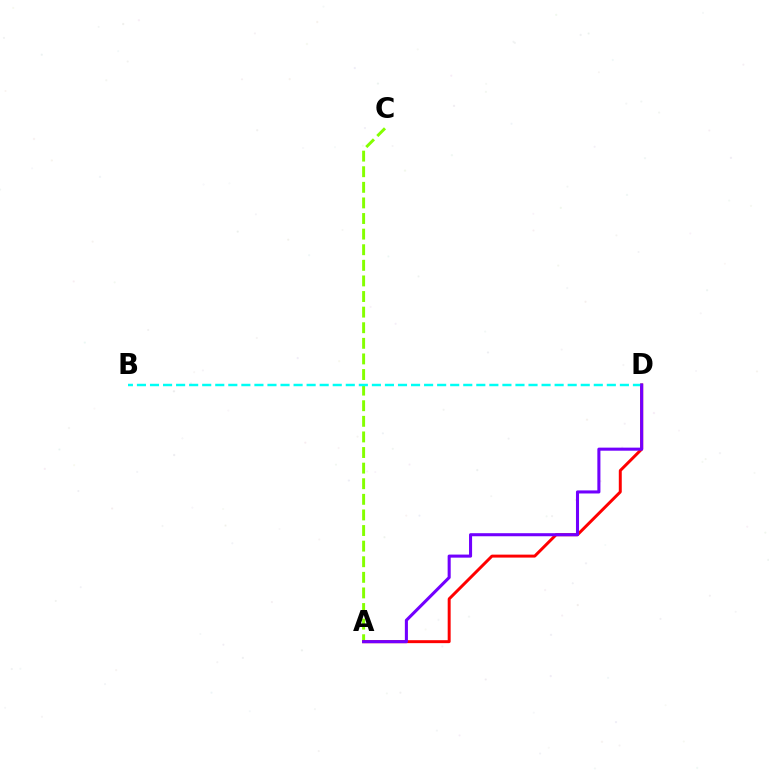{('A', 'C'): [{'color': '#84ff00', 'line_style': 'dashed', 'thickness': 2.12}], ('A', 'D'): [{'color': '#ff0000', 'line_style': 'solid', 'thickness': 2.13}, {'color': '#7200ff', 'line_style': 'solid', 'thickness': 2.21}], ('B', 'D'): [{'color': '#00fff6', 'line_style': 'dashed', 'thickness': 1.77}]}